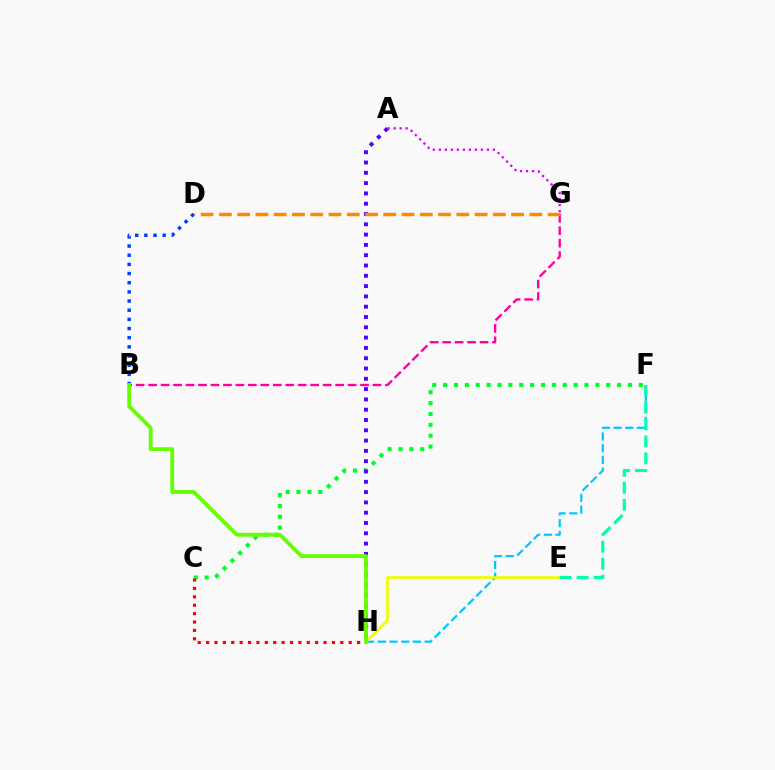{('A', 'G'): [{'color': '#d600ff', 'line_style': 'dotted', 'thickness': 1.63}], ('F', 'H'): [{'color': '#00c7ff', 'line_style': 'dashed', 'thickness': 1.59}], ('B', 'D'): [{'color': '#003fff', 'line_style': 'dotted', 'thickness': 2.49}], ('E', 'H'): [{'color': '#eeff00', 'line_style': 'solid', 'thickness': 1.89}], ('C', 'F'): [{'color': '#00ff27', 'line_style': 'dotted', 'thickness': 2.95}], ('E', 'F'): [{'color': '#00ffaf', 'line_style': 'dashed', 'thickness': 2.31}], ('B', 'G'): [{'color': '#ff00a0', 'line_style': 'dashed', 'thickness': 1.69}], ('A', 'H'): [{'color': '#4f00ff', 'line_style': 'dotted', 'thickness': 2.8}], ('C', 'H'): [{'color': '#ff0000', 'line_style': 'dotted', 'thickness': 2.28}], ('B', 'H'): [{'color': '#66ff00', 'line_style': 'solid', 'thickness': 2.76}], ('D', 'G'): [{'color': '#ff8800', 'line_style': 'dashed', 'thickness': 2.48}]}